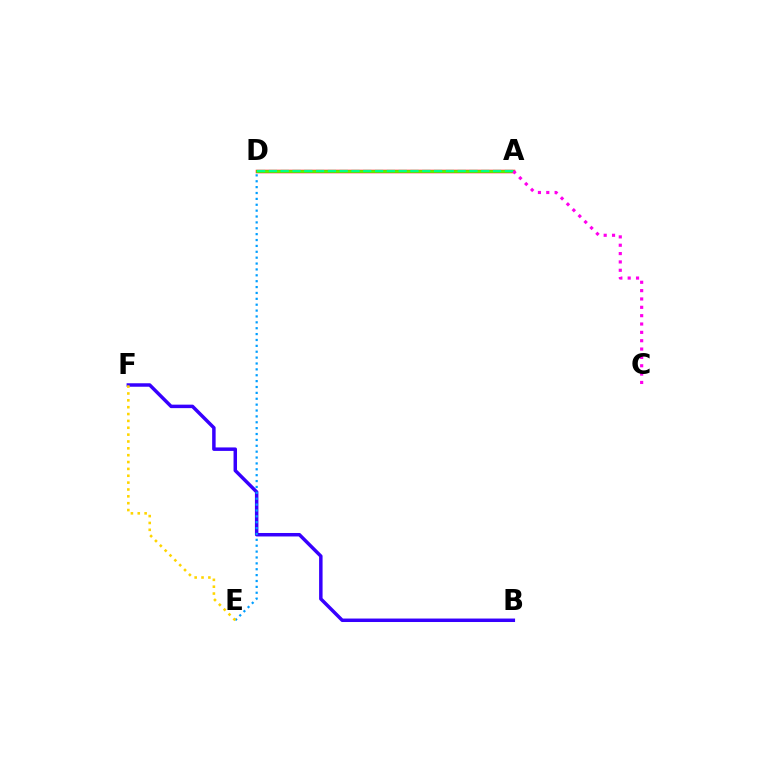{('B', 'F'): [{'color': '#3700ff', 'line_style': 'solid', 'thickness': 2.5}], ('A', 'D'): [{'color': '#ff0000', 'line_style': 'solid', 'thickness': 2.51}, {'color': '#4fff00', 'line_style': 'solid', 'thickness': 1.93}, {'color': '#00ff86', 'line_style': 'dashed', 'thickness': 1.6}], ('A', 'C'): [{'color': '#ff00ed', 'line_style': 'dotted', 'thickness': 2.27}], ('D', 'E'): [{'color': '#009eff', 'line_style': 'dotted', 'thickness': 1.6}], ('E', 'F'): [{'color': '#ffd500', 'line_style': 'dotted', 'thickness': 1.86}]}